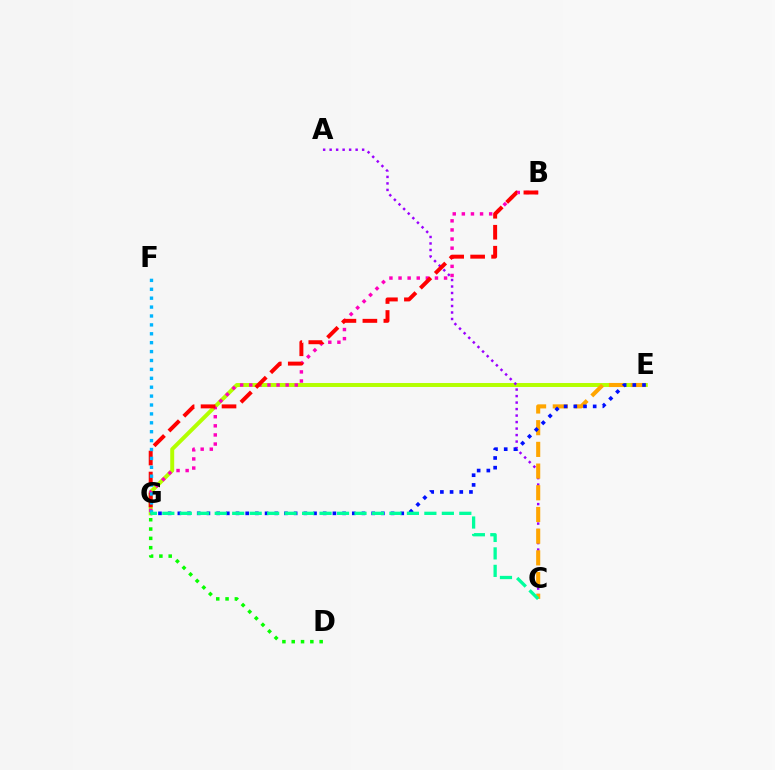{('D', 'G'): [{'color': '#08ff00', 'line_style': 'dotted', 'thickness': 2.53}], ('E', 'G'): [{'color': '#b3ff00', 'line_style': 'solid', 'thickness': 2.84}, {'color': '#0010ff', 'line_style': 'dotted', 'thickness': 2.63}], ('A', 'C'): [{'color': '#9b00ff', 'line_style': 'dotted', 'thickness': 1.77}], ('C', 'E'): [{'color': '#ffa500', 'line_style': 'dashed', 'thickness': 2.95}], ('B', 'G'): [{'color': '#ff00bd', 'line_style': 'dotted', 'thickness': 2.47}, {'color': '#ff0000', 'line_style': 'dashed', 'thickness': 2.85}], ('F', 'G'): [{'color': '#00b5ff', 'line_style': 'dotted', 'thickness': 2.42}], ('C', 'G'): [{'color': '#00ff9d', 'line_style': 'dashed', 'thickness': 2.37}]}